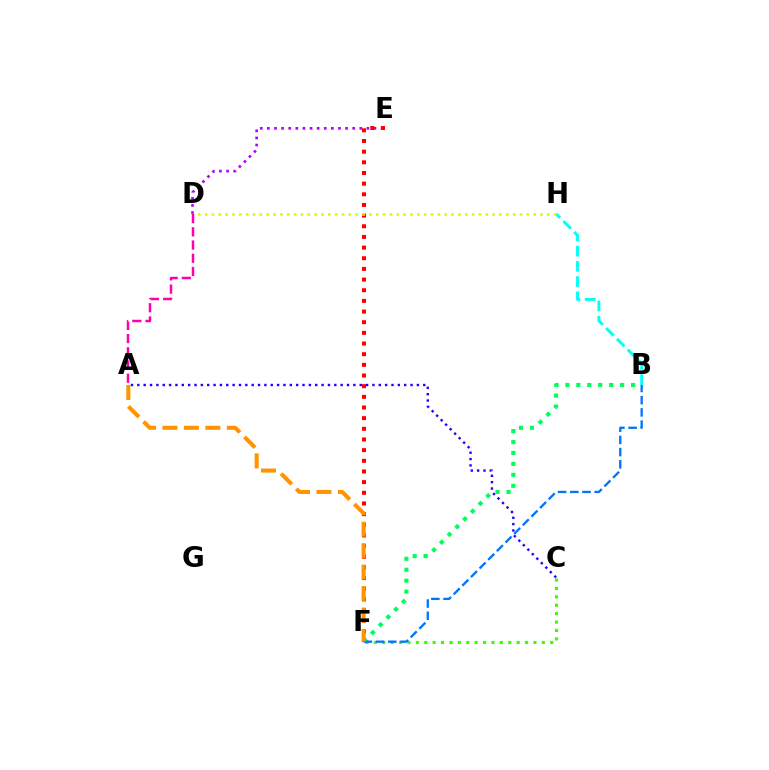{('D', 'E'): [{'color': '#b900ff', 'line_style': 'dotted', 'thickness': 1.93}], ('E', 'F'): [{'color': '#ff0000', 'line_style': 'dotted', 'thickness': 2.9}], ('B', 'H'): [{'color': '#00fff6', 'line_style': 'dashed', 'thickness': 2.07}], ('C', 'F'): [{'color': '#3dff00', 'line_style': 'dotted', 'thickness': 2.28}], ('A', 'C'): [{'color': '#2500ff', 'line_style': 'dotted', 'thickness': 1.73}], ('D', 'H'): [{'color': '#d1ff00', 'line_style': 'dotted', 'thickness': 1.86}], ('B', 'F'): [{'color': '#00ff5c', 'line_style': 'dotted', 'thickness': 2.97}, {'color': '#0074ff', 'line_style': 'dashed', 'thickness': 1.66}], ('A', 'D'): [{'color': '#ff00ac', 'line_style': 'dashed', 'thickness': 1.79}], ('A', 'F'): [{'color': '#ff9400', 'line_style': 'dashed', 'thickness': 2.92}]}